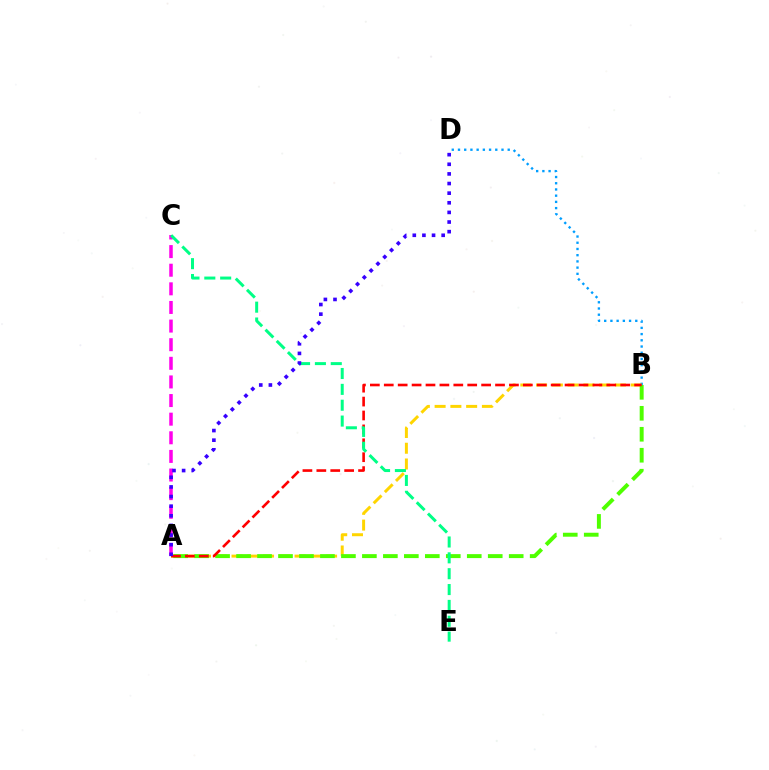{('B', 'D'): [{'color': '#009eff', 'line_style': 'dotted', 'thickness': 1.69}], ('A', 'B'): [{'color': '#ffd500', 'line_style': 'dashed', 'thickness': 2.14}, {'color': '#4fff00', 'line_style': 'dashed', 'thickness': 2.85}, {'color': '#ff0000', 'line_style': 'dashed', 'thickness': 1.89}], ('A', 'C'): [{'color': '#ff00ed', 'line_style': 'dashed', 'thickness': 2.53}], ('C', 'E'): [{'color': '#00ff86', 'line_style': 'dashed', 'thickness': 2.15}], ('A', 'D'): [{'color': '#3700ff', 'line_style': 'dotted', 'thickness': 2.61}]}